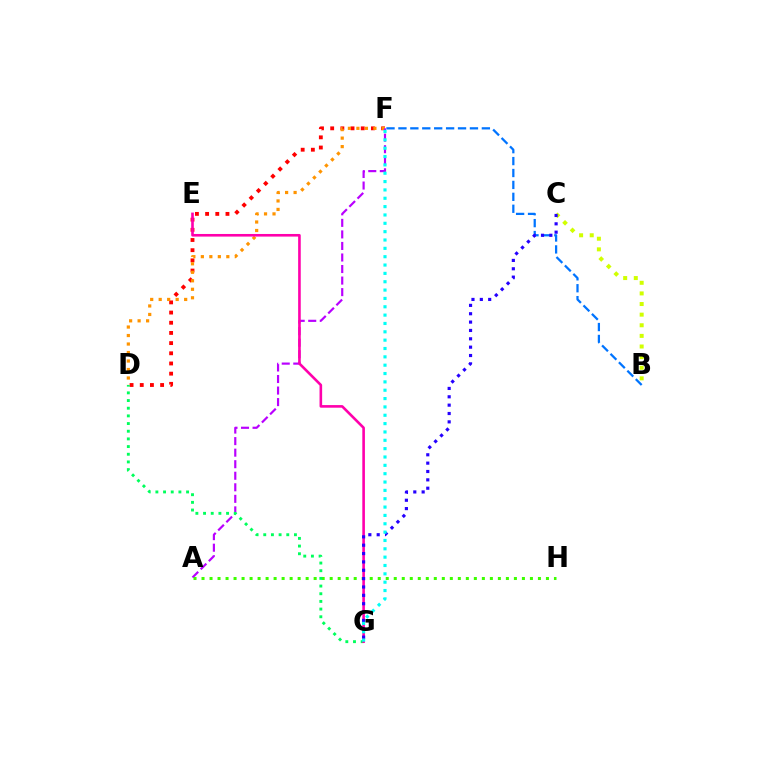{('B', 'F'): [{'color': '#0074ff', 'line_style': 'dashed', 'thickness': 1.62}], ('B', 'C'): [{'color': '#d1ff00', 'line_style': 'dotted', 'thickness': 2.88}], ('D', 'F'): [{'color': '#ff0000', 'line_style': 'dotted', 'thickness': 2.77}, {'color': '#ff9400', 'line_style': 'dotted', 'thickness': 2.31}], ('A', 'F'): [{'color': '#b900ff', 'line_style': 'dashed', 'thickness': 1.57}], ('A', 'H'): [{'color': '#3dff00', 'line_style': 'dotted', 'thickness': 2.18}], ('D', 'G'): [{'color': '#00ff5c', 'line_style': 'dotted', 'thickness': 2.08}], ('E', 'G'): [{'color': '#ff00ac', 'line_style': 'solid', 'thickness': 1.88}], ('C', 'G'): [{'color': '#2500ff', 'line_style': 'dotted', 'thickness': 2.27}], ('F', 'G'): [{'color': '#00fff6', 'line_style': 'dotted', 'thickness': 2.27}]}